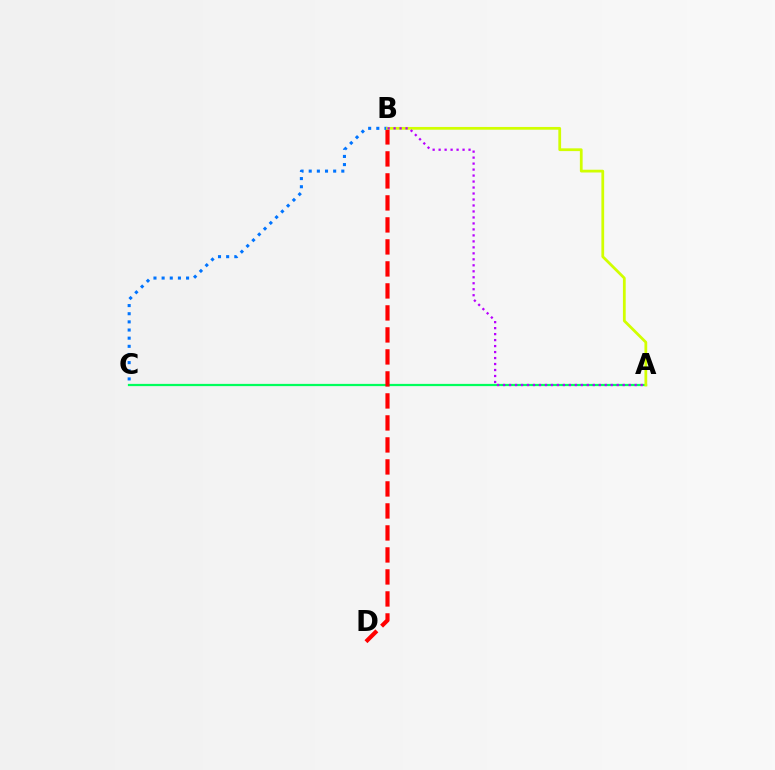{('A', 'C'): [{'color': '#00ff5c', 'line_style': 'solid', 'thickness': 1.61}], ('B', 'D'): [{'color': '#ff0000', 'line_style': 'dashed', 'thickness': 2.99}], ('B', 'C'): [{'color': '#0074ff', 'line_style': 'dotted', 'thickness': 2.21}], ('A', 'B'): [{'color': '#d1ff00', 'line_style': 'solid', 'thickness': 1.99}, {'color': '#b900ff', 'line_style': 'dotted', 'thickness': 1.63}]}